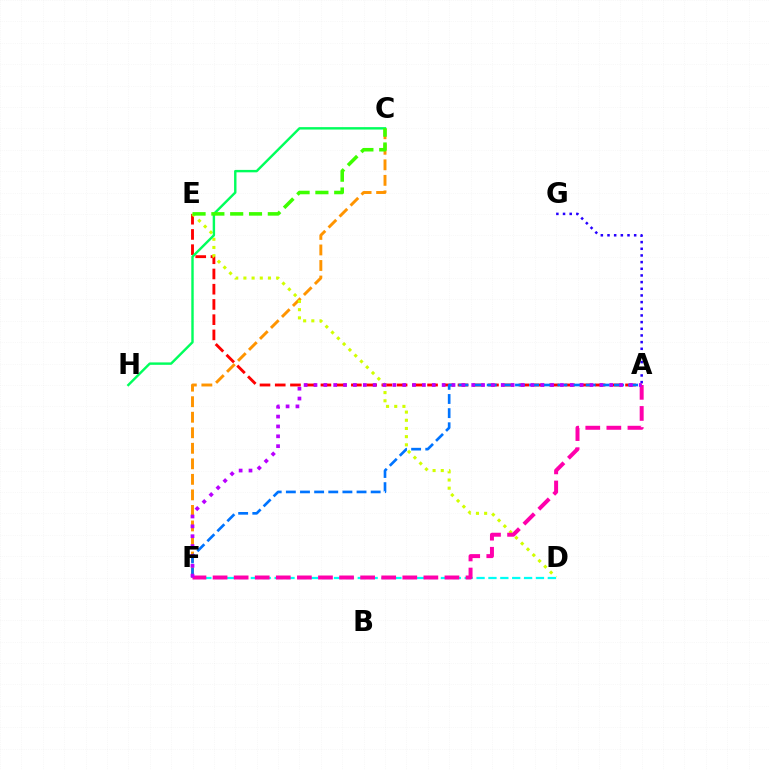{('A', 'G'): [{'color': '#2500ff', 'line_style': 'dotted', 'thickness': 1.81}], ('C', 'F'): [{'color': '#ff9400', 'line_style': 'dashed', 'thickness': 2.11}], ('A', 'E'): [{'color': '#ff0000', 'line_style': 'dashed', 'thickness': 2.07}], ('D', 'E'): [{'color': '#d1ff00', 'line_style': 'dotted', 'thickness': 2.22}], ('C', 'H'): [{'color': '#00ff5c', 'line_style': 'solid', 'thickness': 1.74}], ('D', 'F'): [{'color': '#00fff6', 'line_style': 'dashed', 'thickness': 1.61}], ('C', 'E'): [{'color': '#3dff00', 'line_style': 'dashed', 'thickness': 2.56}], ('A', 'F'): [{'color': '#0074ff', 'line_style': 'dashed', 'thickness': 1.92}, {'color': '#ff00ac', 'line_style': 'dashed', 'thickness': 2.86}, {'color': '#b900ff', 'line_style': 'dotted', 'thickness': 2.68}]}